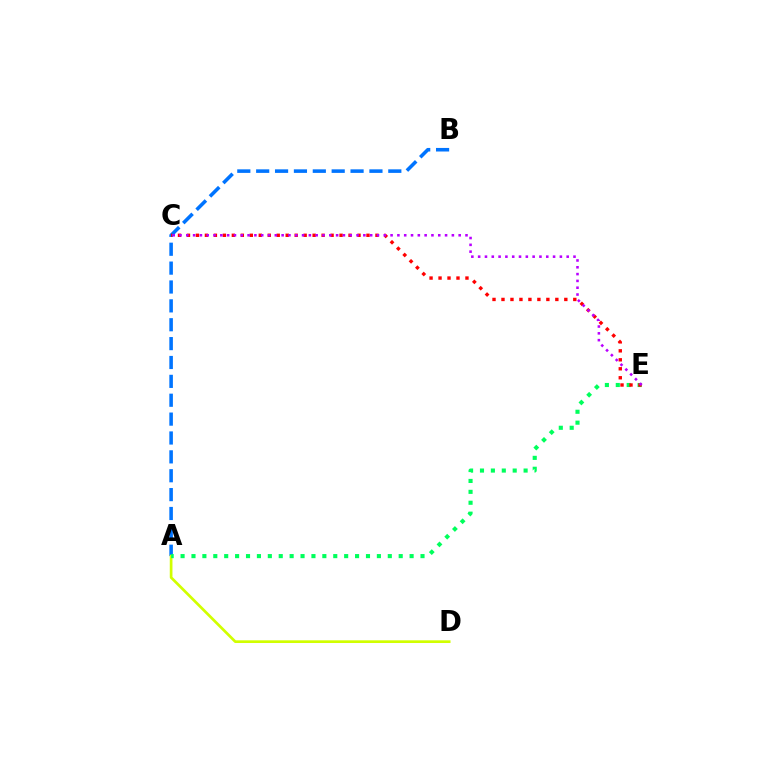{('A', 'B'): [{'color': '#0074ff', 'line_style': 'dashed', 'thickness': 2.56}], ('A', 'D'): [{'color': '#d1ff00', 'line_style': 'solid', 'thickness': 1.95}], ('A', 'E'): [{'color': '#00ff5c', 'line_style': 'dotted', 'thickness': 2.96}], ('C', 'E'): [{'color': '#ff0000', 'line_style': 'dotted', 'thickness': 2.44}, {'color': '#b900ff', 'line_style': 'dotted', 'thickness': 1.85}]}